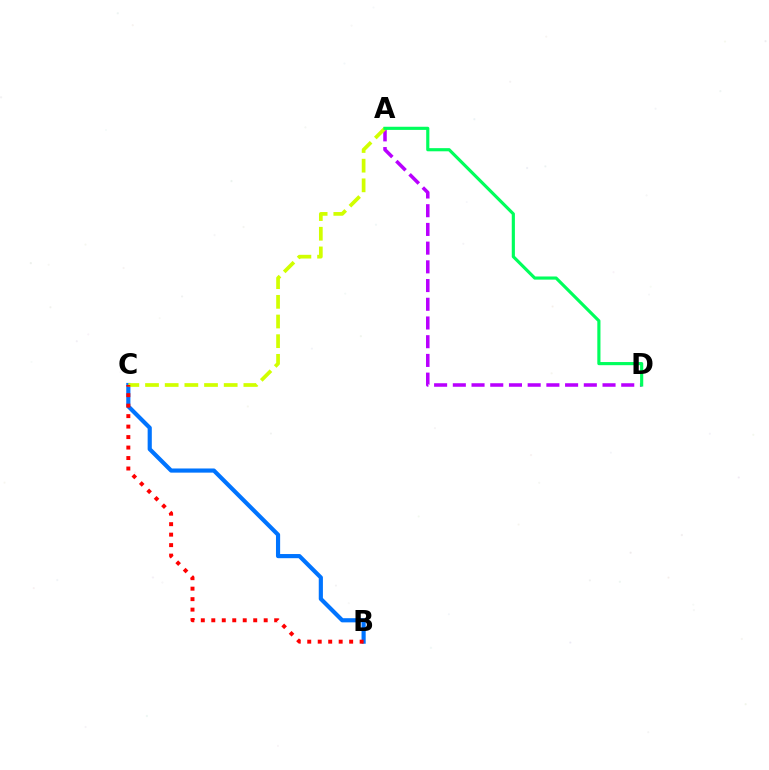{('A', 'D'): [{'color': '#b900ff', 'line_style': 'dashed', 'thickness': 2.54}, {'color': '#00ff5c', 'line_style': 'solid', 'thickness': 2.27}], ('B', 'C'): [{'color': '#0074ff', 'line_style': 'solid', 'thickness': 2.99}, {'color': '#ff0000', 'line_style': 'dotted', 'thickness': 2.85}], ('A', 'C'): [{'color': '#d1ff00', 'line_style': 'dashed', 'thickness': 2.67}]}